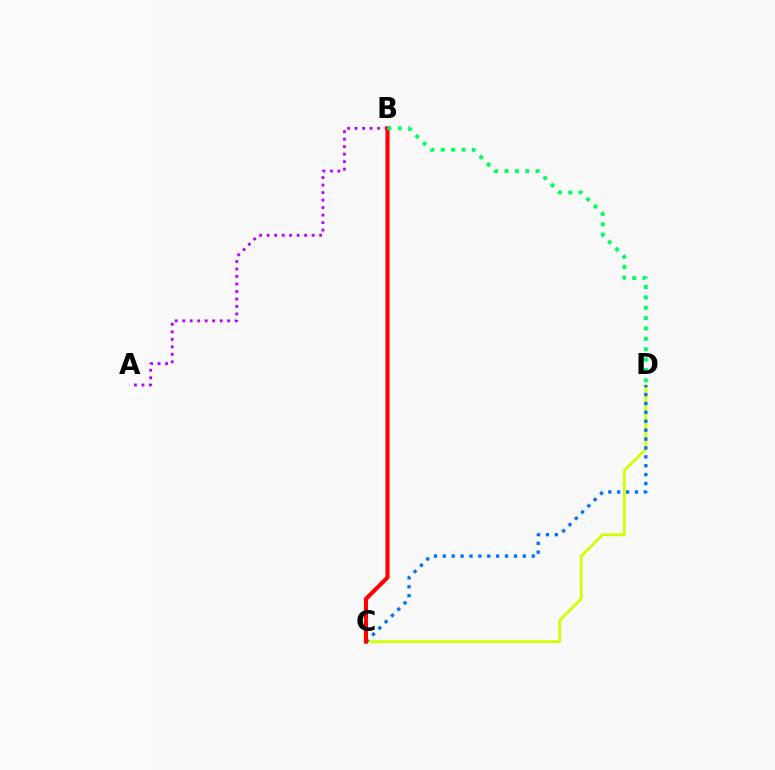{('A', 'B'): [{'color': '#b900ff', 'line_style': 'dotted', 'thickness': 2.04}], ('C', 'D'): [{'color': '#d1ff00', 'line_style': 'solid', 'thickness': 2.02}, {'color': '#0074ff', 'line_style': 'dotted', 'thickness': 2.42}], ('B', 'C'): [{'color': '#ff0000', 'line_style': 'solid', 'thickness': 2.96}], ('B', 'D'): [{'color': '#00ff5c', 'line_style': 'dotted', 'thickness': 2.81}]}